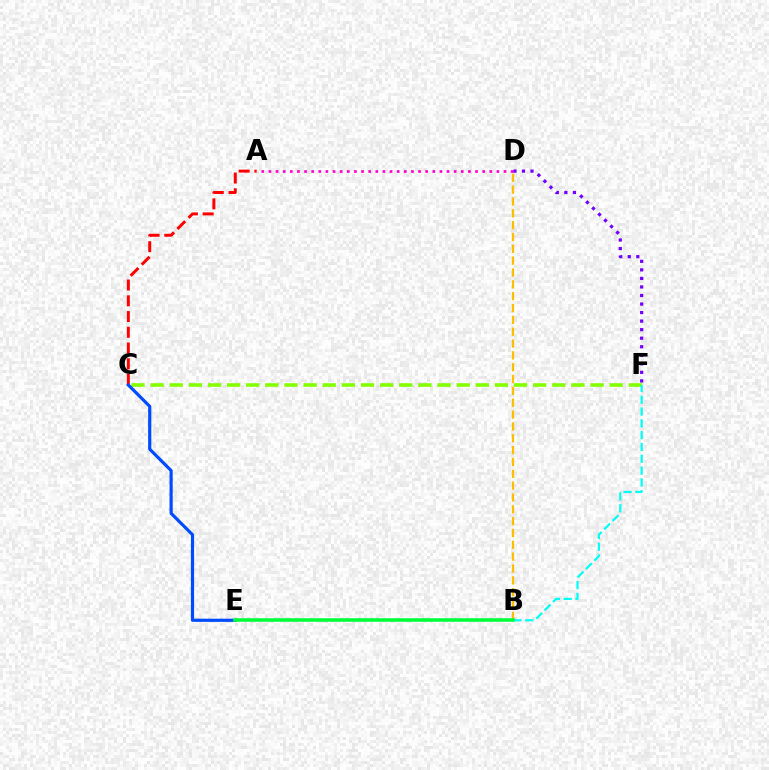{('A', 'D'): [{'color': '#ff00cf', 'line_style': 'dotted', 'thickness': 1.94}], ('C', 'F'): [{'color': '#84ff00', 'line_style': 'dashed', 'thickness': 2.6}], ('B', 'D'): [{'color': '#ffbd00', 'line_style': 'dashed', 'thickness': 1.61}], ('A', 'C'): [{'color': '#ff0000', 'line_style': 'dashed', 'thickness': 2.14}], ('C', 'E'): [{'color': '#004bff', 'line_style': 'solid', 'thickness': 2.28}], ('B', 'F'): [{'color': '#00fff6', 'line_style': 'dashed', 'thickness': 1.6}], ('D', 'F'): [{'color': '#7200ff', 'line_style': 'dotted', 'thickness': 2.32}], ('B', 'E'): [{'color': '#00ff39', 'line_style': 'solid', 'thickness': 2.56}]}